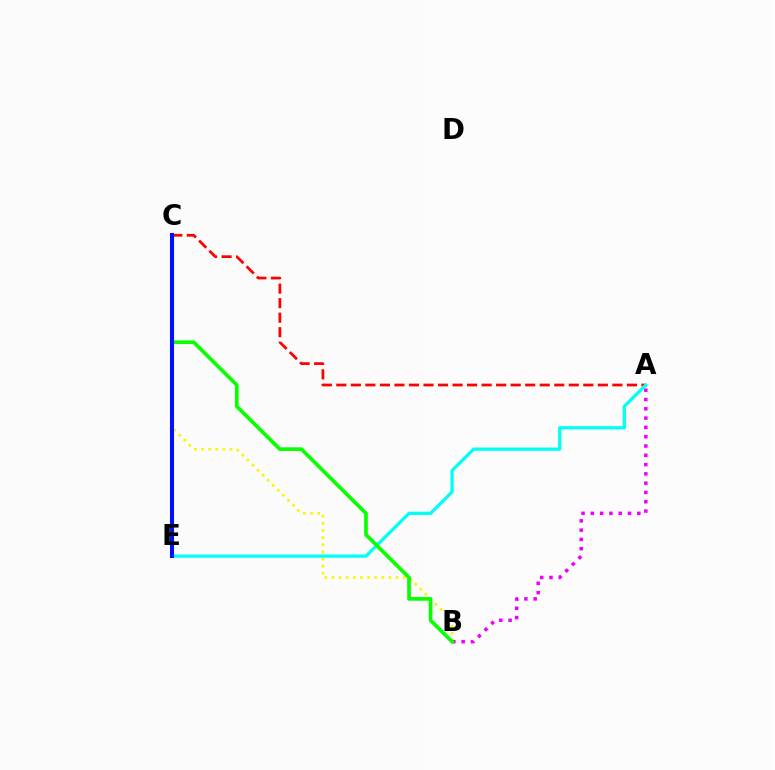{('B', 'C'): [{'color': '#fcf500', 'line_style': 'dotted', 'thickness': 1.94}, {'color': '#08ff00', 'line_style': 'solid', 'thickness': 2.65}], ('A', 'B'): [{'color': '#ee00ff', 'line_style': 'dotted', 'thickness': 2.53}], ('A', 'C'): [{'color': '#ff0000', 'line_style': 'dashed', 'thickness': 1.97}], ('A', 'E'): [{'color': '#00fff6', 'line_style': 'solid', 'thickness': 2.35}], ('C', 'E'): [{'color': '#0010ff', 'line_style': 'solid', 'thickness': 2.92}]}